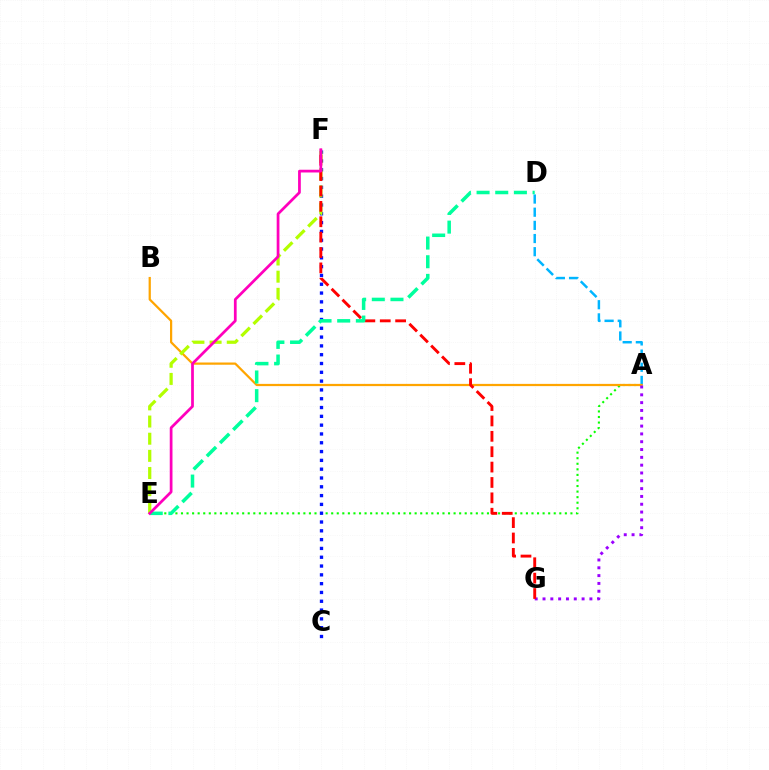{('A', 'D'): [{'color': '#00b5ff', 'line_style': 'dashed', 'thickness': 1.79}], ('A', 'E'): [{'color': '#08ff00', 'line_style': 'dotted', 'thickness': 1.51}], ('C', 'F'): [{'color': '#0010ff', 'line_style': 'dotted', 'thickness': 2.39}], ('A', 'B'): [{'color': '#ffa500', 'line_style': 'solid', 'thickness': 1.61}], ('A', 'G'): [{'color': '#9b00ff', 'line_style': 'dotted', 'thickness': 2.12}], ('E', 'F'): [{'color': '#b3ff00', 'line_style': 'dashed', 'thickness': 2.33}, {'color': '#ff00bd', 'line_style': 'solid', 'thickness': 1.97}], ('F', 'G'): [{'color': '#ff0000', 'line_style': 'dashed', 'thickness': 2.09}], ('D', 'E'): [{'color': '#00ff9d', 'line_style': 'dashed', 'thickness': 2.54}]}